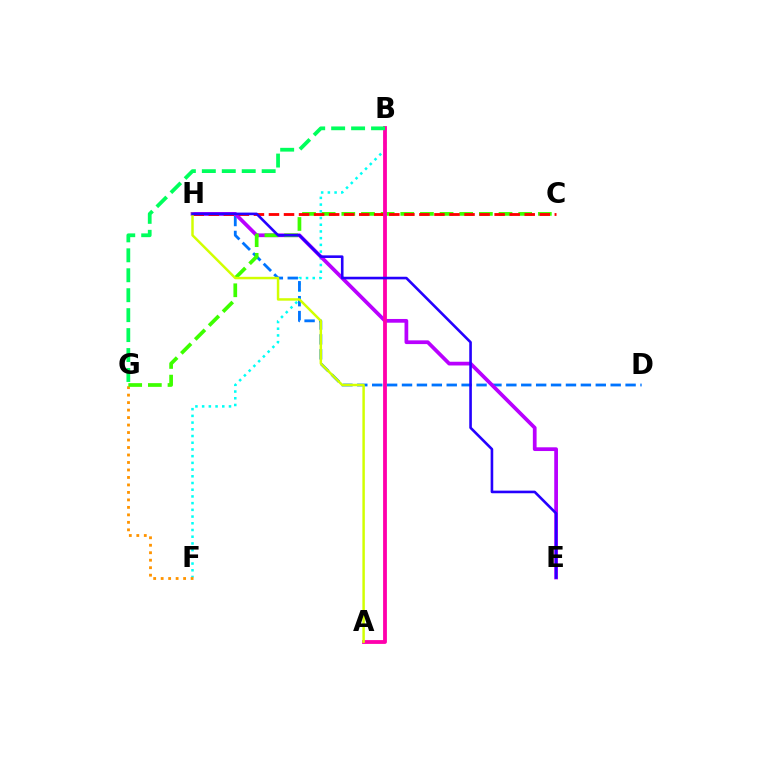{('B', 'F'): [{'color': '#00fff6', 'line_style': 'dotted', 'thickness': 1.82}], ('D', 'H'): [{'color': '#0074ff', 'line_style': 'dashed', 'thickness': 2.02}], ('F', 'G'): [{'color': '#ff9400', 'line_style': 'dotted', 'thickness': 2.03}], ('E', 'H'): [{'color': '#b900ff', 'line_style': 'solid', 'thickness': 2.69}, {'color': '#2500ff', 'line_style': 'solid', 'thickness': 1.88}], ('C', 'G'): [{'color': '#3dff00', 'line_style': 'dashed', 'thickness': 2.67}], ('C', 'H'): [{'color': '#ff0000', 'line_style': 'dashed', 'thickness': 2.04}], ('A', 'B'): [{'color': '#ff00ac', 'line_style': 'solid', 'thickness': 2.75}], ('B', 'G'): [{'color': '#00ff5c', 'line_style': 'dashed', 'thickness': 2.71}], ('A', 'H'): [{'color': '#d1ff00', 'line_style': 'solid', 'thickness': 1.78}]}